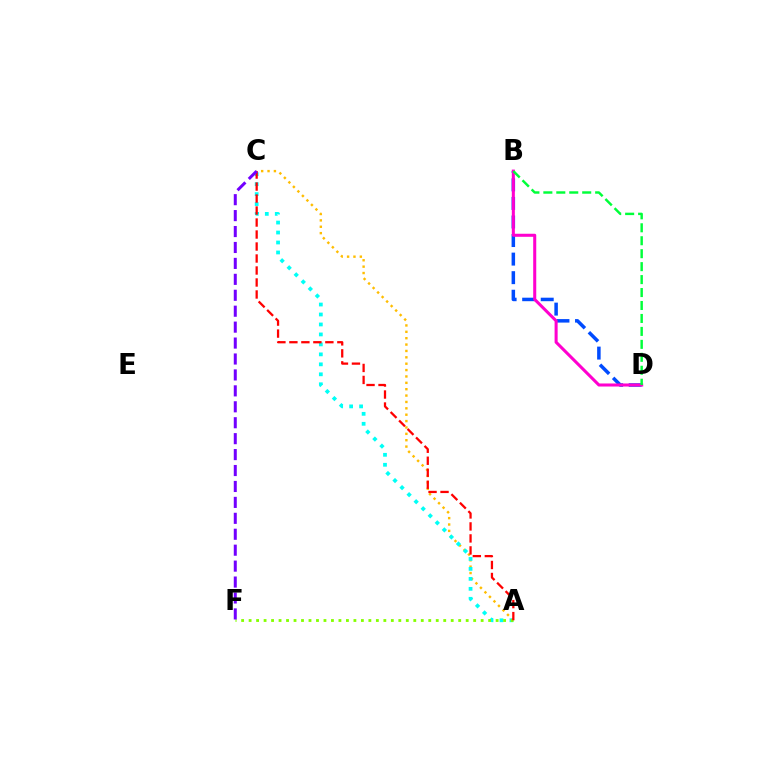{('A', 'C'): [{'color': '#ffbd00', 'line_style': 'dotted', 'thickness': 1.73}, {'color': '#00fff6', 'line_style': 'dotted', 'thickness': 2.71}, {'color': '#ff0000', 'line_style': 'dashed', 'thickness': 1.63}], ('B', 'D'): [{'color': '#004bff', 'line_style': 'dashed', 'thickness': 2.52}, {'color': '#ff00cf', 'line_style': 'solid', 'thickness': 2.19}, {'color': '#00ff39', 'line_style': 'dashed', 'thickness': 1.76}], ('A', 'F'): [{'color': '#84ff00', 'line_style': 'dotted', 'thickness': 2.03}], ('C', 'F'): [{'color': '#7200ff', 'line_style': 'dashed', 'thickness': 2.16}]}